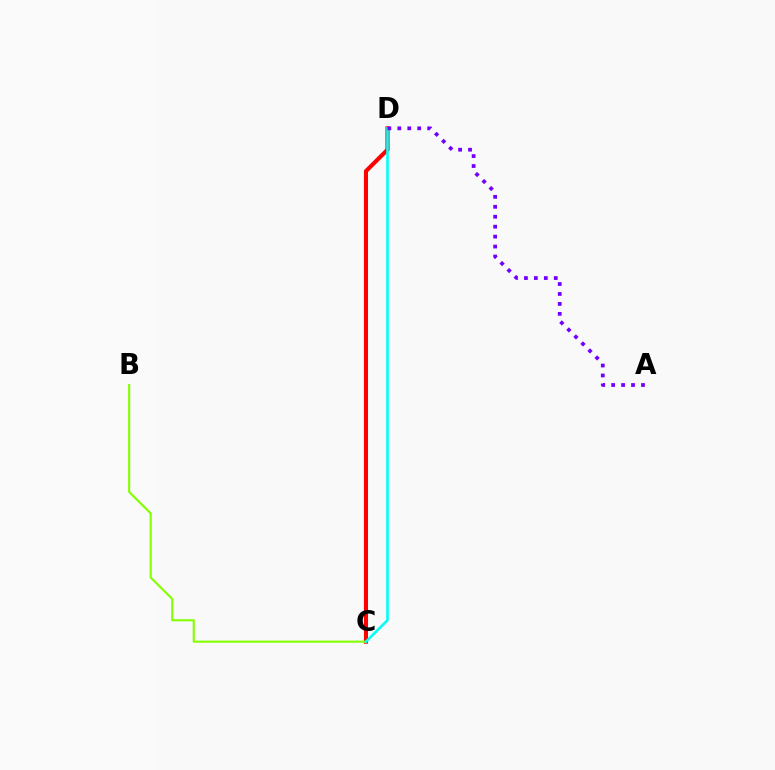{('C', 'D'): [{'color': '#ff0000', 'line_style': 'solid', 'thickness': 2.95}, {'color': '#00fff6', 'line_style': 'solid', 'thickness': 1.88}], ('B', 'C'): [{'color': '#84ff00', 'line_style': 'solid', 'thickness': 1.53}], ('A', 'D'): [{'color': '#7200ff', 'line_style': 'dotted', 'thickness': 2.7}]}